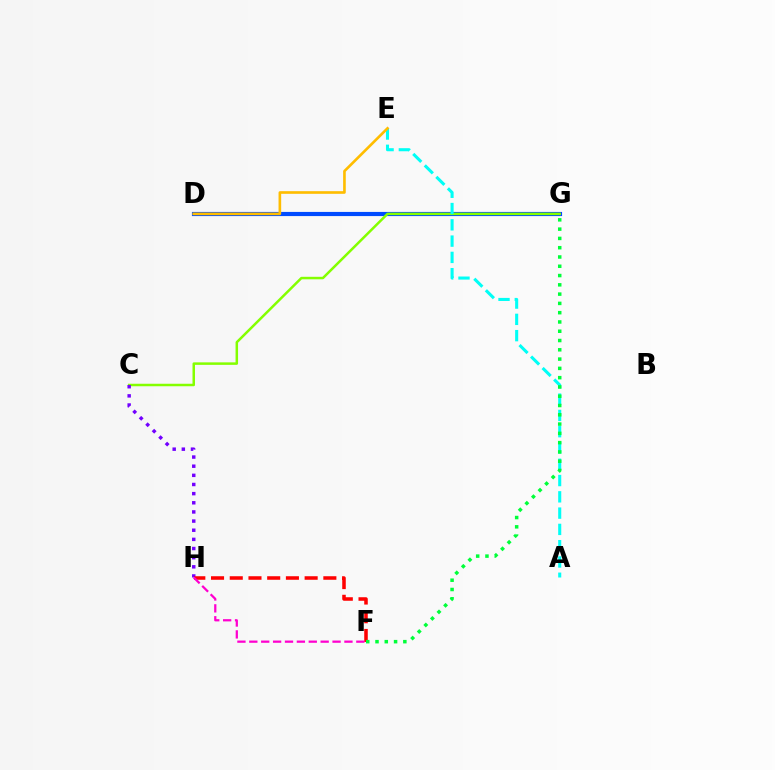{('D', 'G'): [{'color': '#004bff', 'line_style': 'solid', 'thickness': 2.99}], ('C', 'G'): [{'color': '#84ff00', 'line_style': 'solid', 'thickness': 1.8}], ('A', 'E'): [{'color': '#00fff6', 'line_style': 'dashed', 'thickness': 2.21}], ('D', 'E'): [{'color': '#ffbd00', 'line_style': 'solid', 'thickness': 1.9}], ('C', 'H'): [{'color': '#7200ff', 'line_style': 'dotted', 'thickness': 2.49}], ('F', 'H'): [{'color': '#ff0000', 'line_style': 'dashed', 'thickness': 2.54}, {'color': '#ff00cf', 'line_style': 'dashed', 'thickness': 1.62}], ('F', 'G'): [{'color': '#00ff39', 'line_style': 'dotted', 'thickness': 2.52}]}